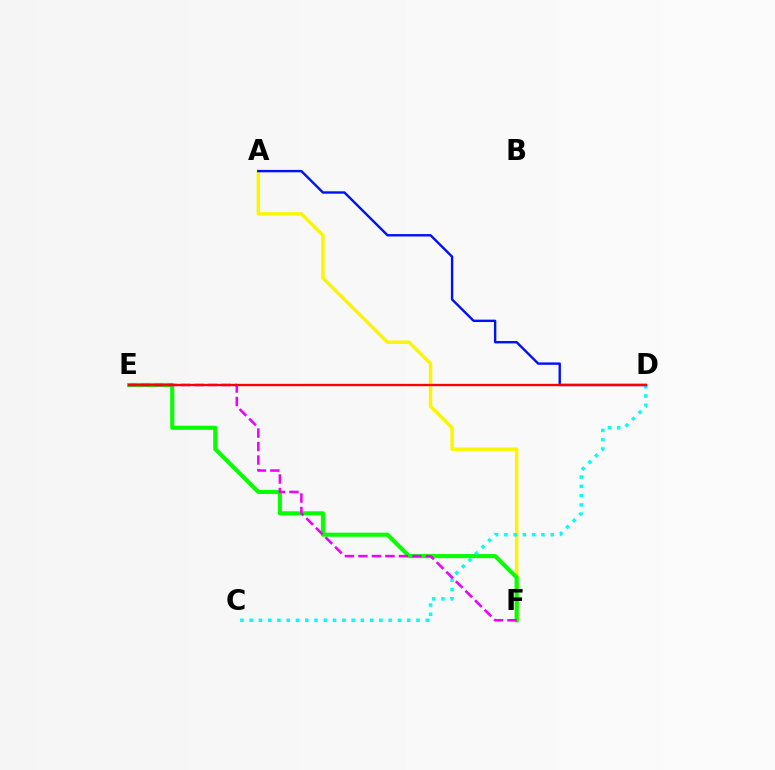{('A', 'F'): [{'color': '#fcf500', 'line_style': 'solid', 'thickness': 2.48}], ('E', 'F'): [{'color': '#08ff00', 'line_style': 'solid', 'thickness': 2.96}, {'color': '#ee00ff', 'line_style': 'dashed', 'thickness': 1.83}], ('C', 'D'): [{'color': '#00fff6', 'line_style': 'dotted', 'thickness': 2.52}], ('A', 'D'): [{'color': '#0010ff', 'line_style': 'solid', 'thickness': 1.73}], ('D', 'E'): [{'color': '#ff0000', 'line_style': 'solid', 'thickness': 1.67}]}